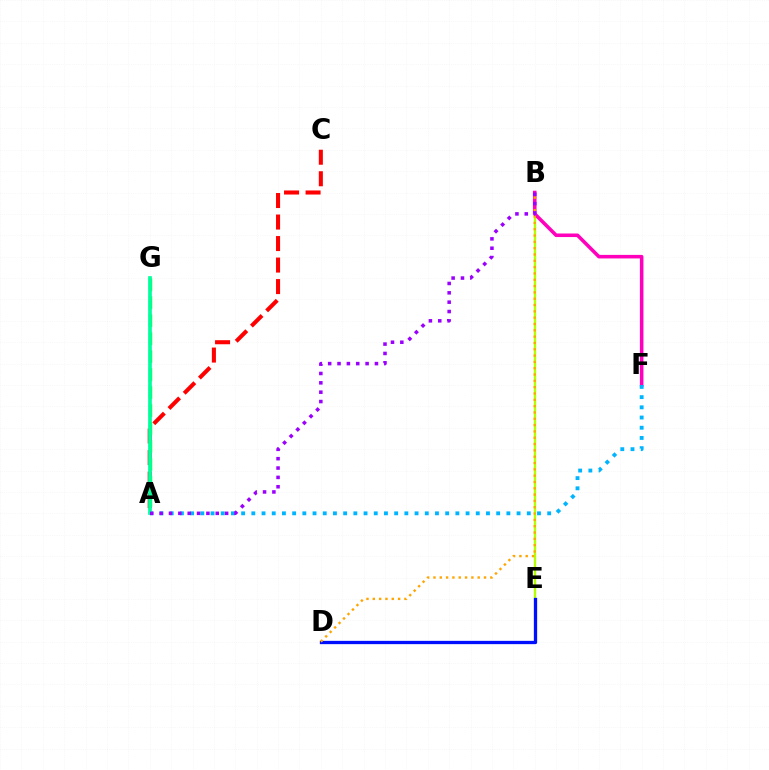{('B', 'E'): [{'color': '#b3ff00', 'line_style': 'solid', 'thickness': 1.68}], ('A', 'C'): [{'color': '#ff0000', 'line_style': 'dashed', 'thickness': 2.92}], ('D', 'E'): [{'color': '#0010ff', 'line_style': 'solid', 'thickness': 2.37}], ('B', 'F'): [{'color': '#ff00bd', 'line_style': 'solid', 'thickness': 2.56}], ('B', 'D'): [{'color': '#ffa500', 'line_style': 'dotted', 'thickness': 1.72}], ('A', 'F'): [{'color': '#00b5ff', 'line_style': 'dotted', 'thickness': 2.77}], ('A', 'G'): [{'color': '#08ff00', 'line_style': 'dashed', 'thickness': 2.44}, {'color': '#00ff9d', 'line_style': 'solid', 'thickness': 2.65}], ('A', 'B'): [{'color': '#9b00ff', 'line_style': 'dotted', 'thickness': 2.54}]}